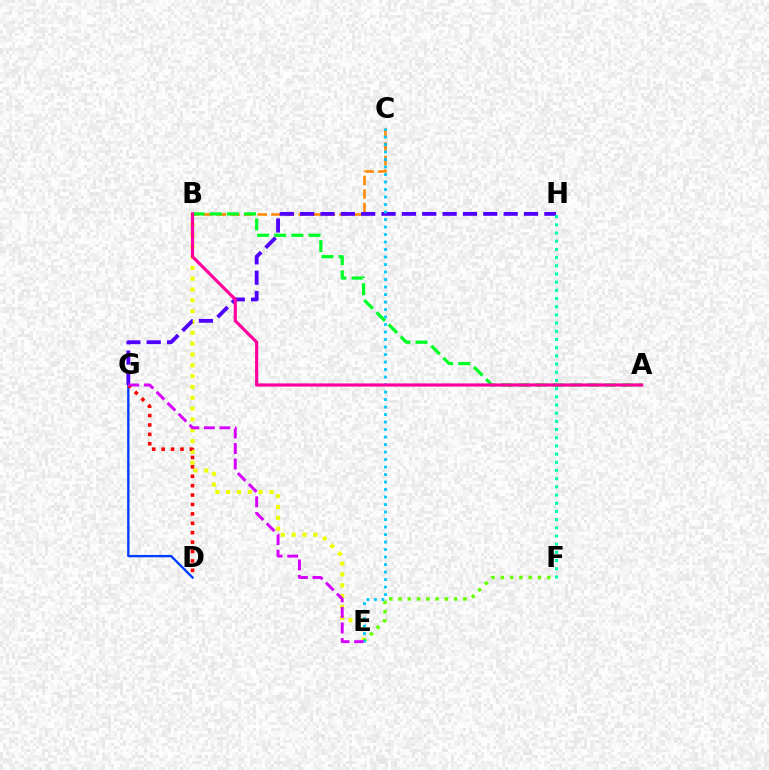{('B', 'E'): [{'color': '#eeff00', 'line_style': 'dotted', 'thickness': 2.94}], ('B', 'C'): [{'color': '#ff8800', 'line_style': 'dashed', 'thickness': 1.85}], ('G', 'H'): [{'color': '#4f00ff', 'line_style': 'dashed', 'thickness': 2.76}], ('E', 'F'): [{'color': '#66ff00', 'line_style': 'dotted', 'thickness': 2.52}], ('C', 'E'): [{'color': '#00c7ff', 'line_style': 'dotted', 'thickness': 2.04}], ('D', 'G'): [{'color': '#003fff', 'line_style': 'solid', 'thickness': 1.7}, {'color': '#ff0000', 'line_style': 'dotted', 'thickness': 2.56}], ('F', 'H'): [{'color': '#00ffaf', 'line_style': 'dotted', 'thickness': 2.22}], ('A', 'B'): [{'color': '#00ff27', 'line_style': 'dashed', 'thickness': 2.33}, {'color': '#ff00a0', 'line_style': 'solid', 'thickness': 2.29}], ('E', 'G'): [{'color': '#d600ff', 'line_style': 'dashed', 'thickness': 2.11}]}